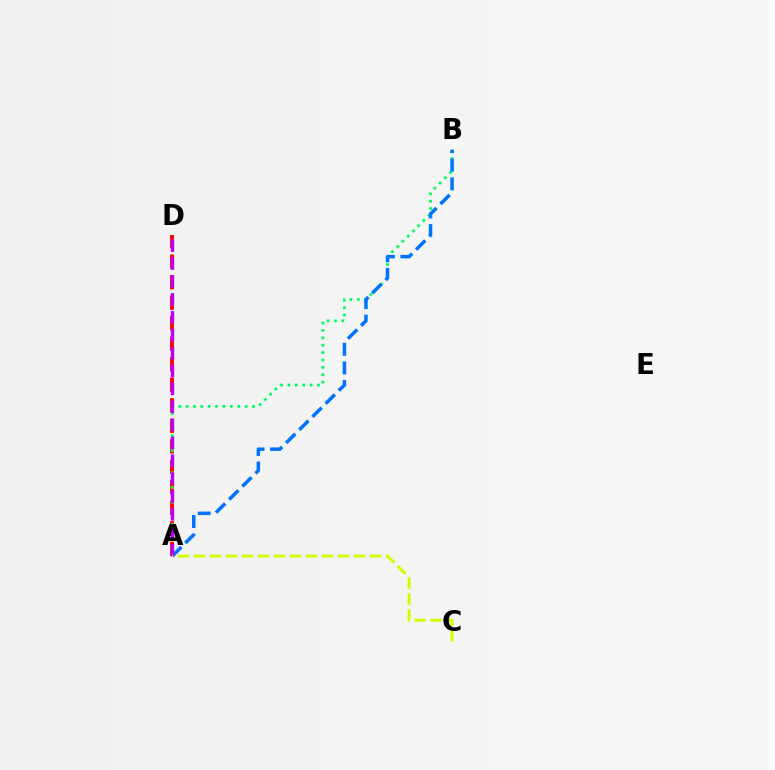{('A', 'D'): [{'color': '#ff0000', 'line_style': 'dashed', 'thickness': 2.79}, {'color': '#b900ff', 'line_style': 'dashed', 'thickness': 2.43}], ('A', 'B'): [{'color': '#00ff5c', 'line_style': 'dotted', 'thickness': 2.0}, {'color': '#0074ff', 'line_style': 'dashed', 'thickness': 2.52}], ('A', 'C'): [{'color': '#d1ff00', 'line_style': 'dashed', 'thickness': 2.17}]}